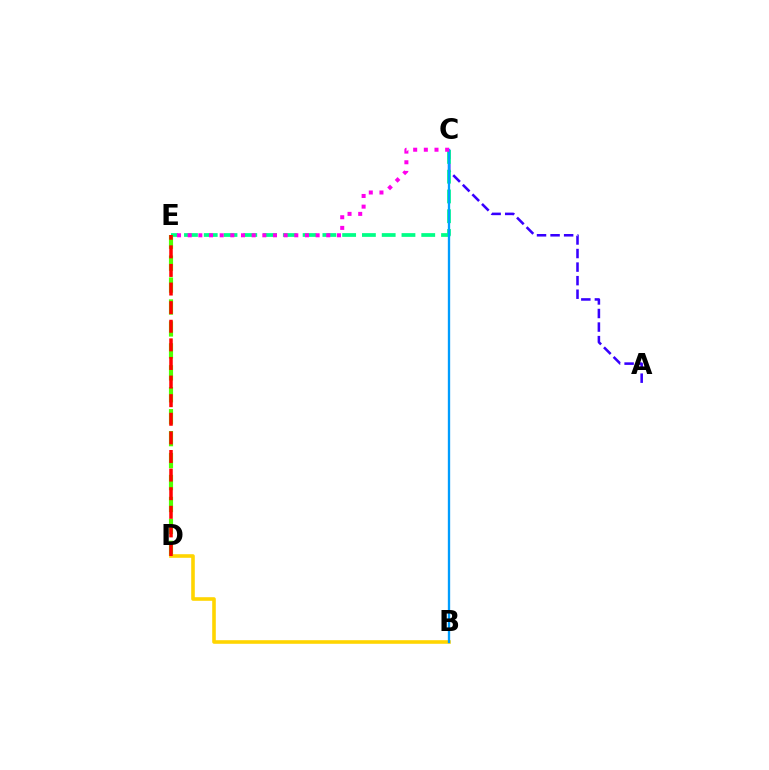{('A', 'C'): [{'color': '#3700ff', 'line_style': 'dashed', 'thickness': 1.84}], ('C', 'E'): [{'color': '#00ff86', 'line_style': 'dashed', 'thickness': 2.69}, {'color': '#ff00ed', 'line_style': 'dotted', 'thickness': 2.9}], ('D', 'E'): [{'color': '#4fff00', 'line_style': 'dashed', 'thickness': 2.98}, {'color': '#ff0000', 'line_style': 'dashed', 'thickness': 2.53}], ('B', 'D'): [{'color': '#ffd500', 'line_style': 'solid', 'thickness': 2.59}], ('B', 'C'): [{'color': '#009eff', 'line_style': 'solid', 'thickness': 1.68}]}